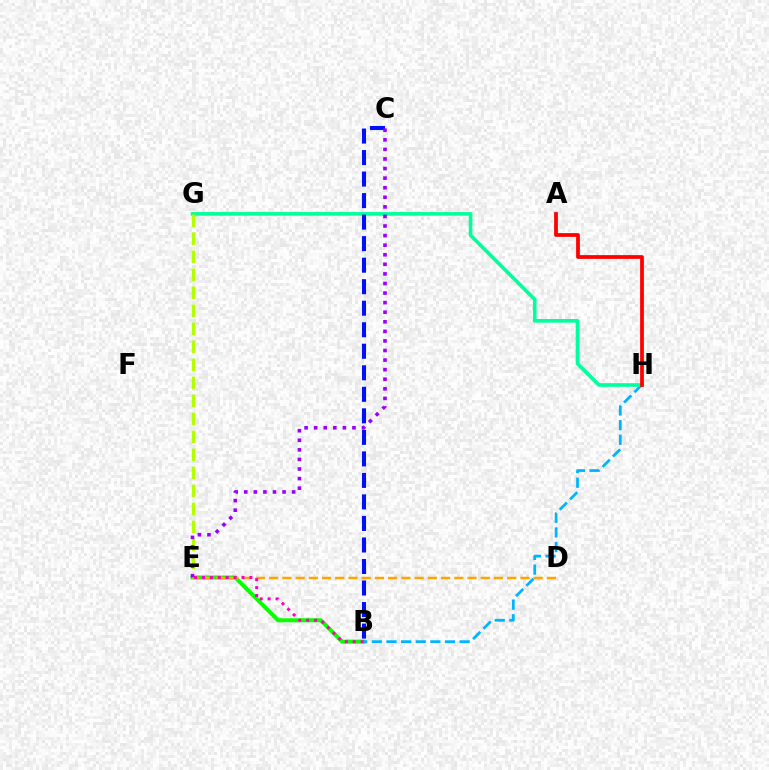{('B', 'E'): [{'color': '#08ff00', 'line_style': 'solid', 'thickness': 2.89}, {'color': '#ff00bd', 'line_style': 'dotted', 'thickness': 2.15}], ('B', 'H'): [{'color': '#00b5ff', 'line_style': 'dashed', 'thickness': 1.99}], ('G', 'H'): [{'color': '#00ff9d', 'line_style': 'solid', 'thickness': 2.62}], ('E', 'G'): [{'color': '#b3ff00', 'line_style': 'dashed', 'thickness': 2.45}], ('B', 'C'): [{'color': '#0010ff', 'line_style': 'dashed', 'thickness': 2.92}], ('D', 'E'): [{'color': '#ffa500', 'line_style': 'dashed', 'thickness': 1.8}], ('A', 'H'): [{'color': '#ff0000', 'line_style': 'solid', 'thickness': 2.7}], ('C', 'E'): [{'color': '#9b00ff', 'line_style': 'dotted', 'thickness': 2.6}]}